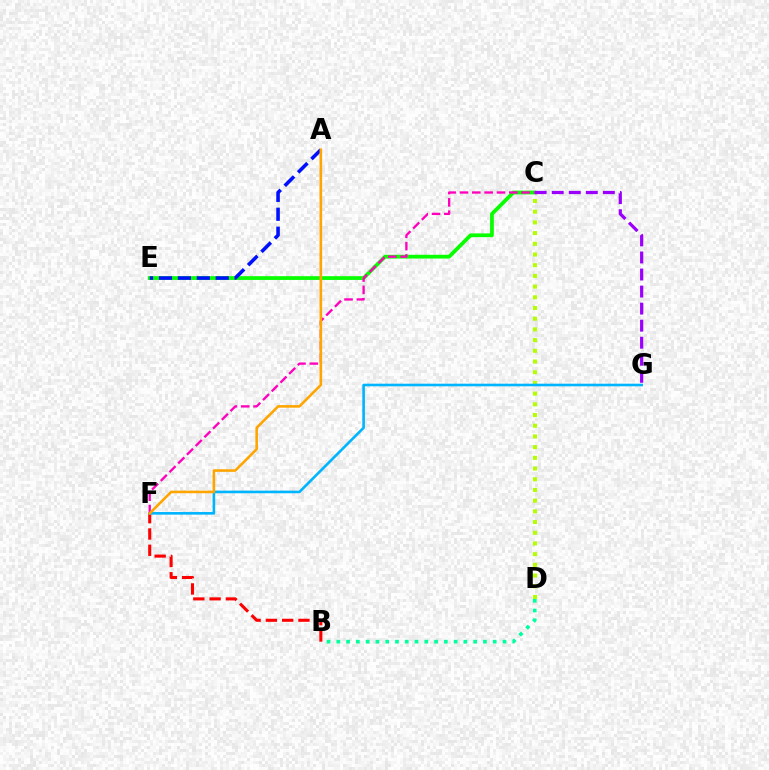{('B', 'D'): [{'color': '#00ff9d', 'line_style': 'dotted', 'thickness': 2.66}], ('B', 'F'): [{'color': '#ff0000', 'line_style': 'dashed', 'thickness': 2.21}], ('C', 'D'): [{'color': '#b3ff00', 'line_style': 'dotted', 'thickness': 2.91}], ('F', 'G'): [{'color': '#00b5ff', 'line_style': 'solid', 'thickness': 1.88}], ('C', 'E'): [{'color': '#08ff00', 'line_style': 'solid', 'thickness': 2.71}], ('C', 'F'): [{'color': '#ff00bd', 'line_style': 'dashed', 'thickness': 1.68}], ('A', 'E'): [{'color': '#0010ff', 'line_style': 'dashed', 'thickness': 2.57}], ('C', 'G'): [{'color': '#9b00ff', 'line_style': 'dashed', 'thickness': 2.32}], ('A', 'F'): [{'color': '#ffa500', 'line_style': 'solid', 'thickness': 1.86}]}